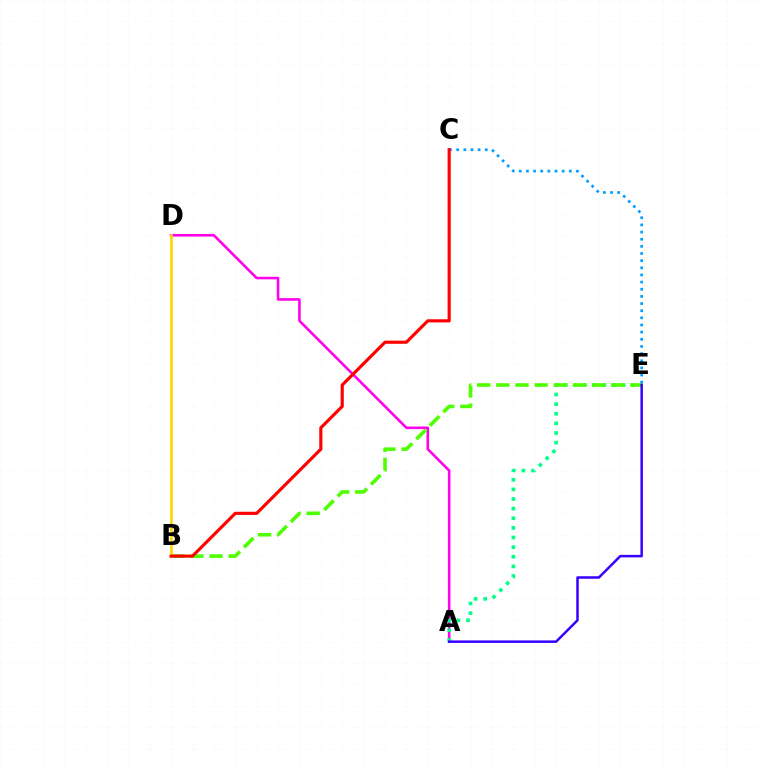{('A', 'D'): [{'color': '#ff00ed', 'line_style': 'solid', 'thickness': 1.85}], ('A', 'E'): [{'color': '#00ff86', 'line_style': 'dotted', 'thickness': 2.61}, {'color': '#3700ff', 'line_style': 'solid', 'thickness': 1.8}], ('B', 'E'): [{'color': '#4fff00', 'line_style': 'dashed', 'thickness': 2.6}], ('C', 'E'): [{'color': '#009eff', 'line_style': 'dotted', 'thickness': 1.94}], ('B', 'D'): [{'color': '#ffd500', 'line_style': 'solid', 'thickness': 1.91}], ('B', 'C'): [{'color': '#ff0000', 'line_style': 'solid', 'thickness': 2.26}]}